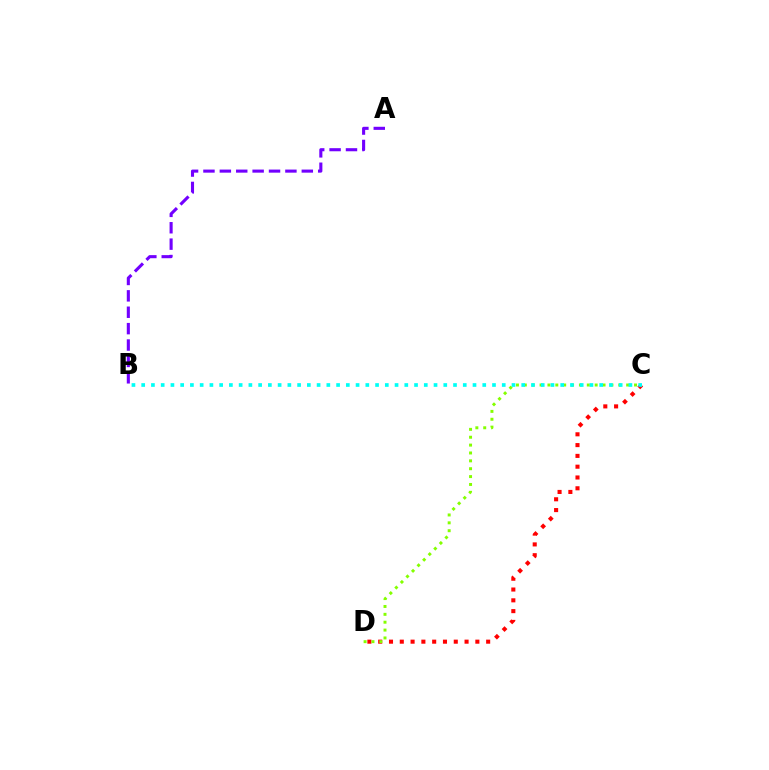{('A', 'B'): [{'color': '#7200ff', 'line_style': 'dashed', 'thickness': 2.23}], ('C', 'D'): [{'color': '#ff0000', 'line_style': 'dotted', 'thickness': 2.93}, {'color': '#84ff00', 'line_style': 'dotted', 'thickness': 2.14}], ('B', 'C'): [{'color': '#00fff6', 'line_style': 'dotted', 'thickness': 2.65}]}